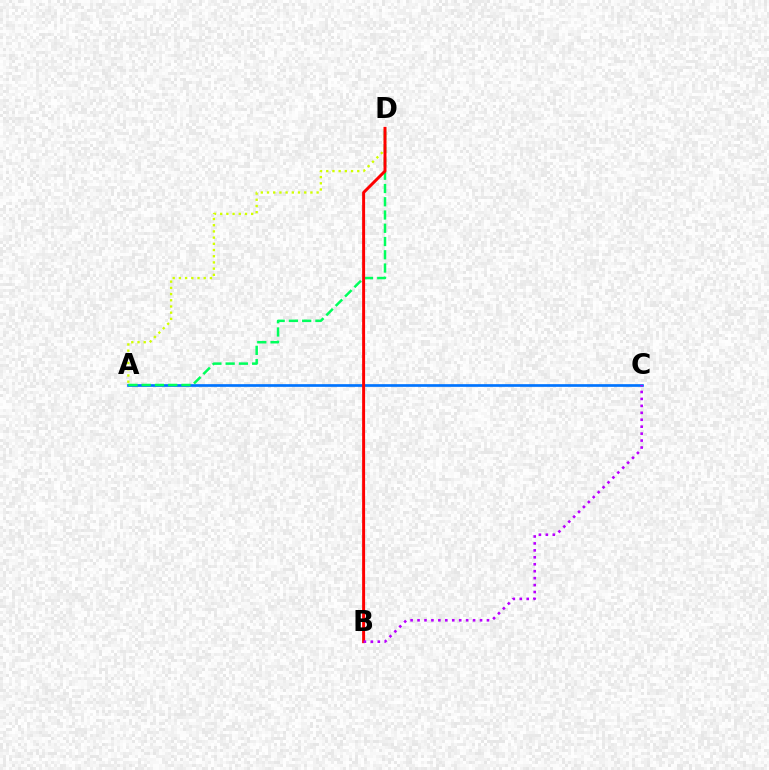{('A', 'C'): [{'color': '#0074ff', 'line_style': 'solid', 'thickness': 1.93}], ('A', 'D'): [{'color': '#00ff5c', 'line_style': 'dashed', 'thickness': 1.8}, {'color': '#d1ff00', 'line_style': 'dotted', 'thickness': 1.69}], ('B', 'D'): [{'color': '#ff0000', 'line_style': 'solid', 'thickness': 2.13}], ('B', 'C'): [{'color': '#b900ff', 'line_style': 'dotted', 'thickness': 1.89}]}